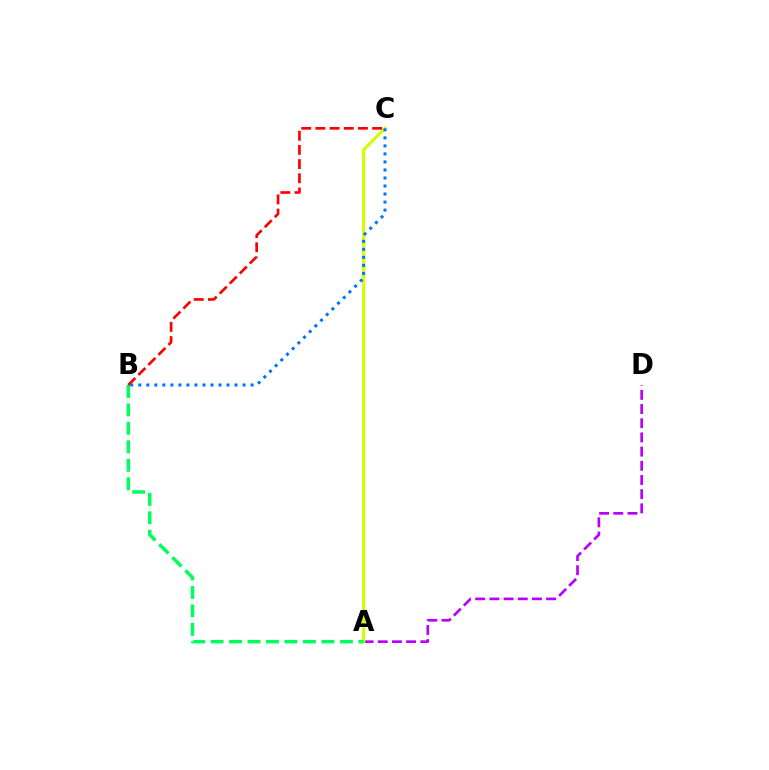{('A', 'D'): [{'color': '#b900ff', 'line_style': 'dashed', 'thickness': 1.93}], ('A', 'C'): [{'color': '#d1ff00', 'line_style': 'solid', 'thickness': 2.25}], ('A', 'B'): [{'color': '#00ff5c', 'line_style': 'dashed', 'thickness': 2.51}], ('B', 'C'): [{'color': '#ff0000', 'line_style': 'dashed', 'thickness': 1.93}, {'color': '#0074ff', 'line_style': 'dotted', 'thickness': 2.18}]}